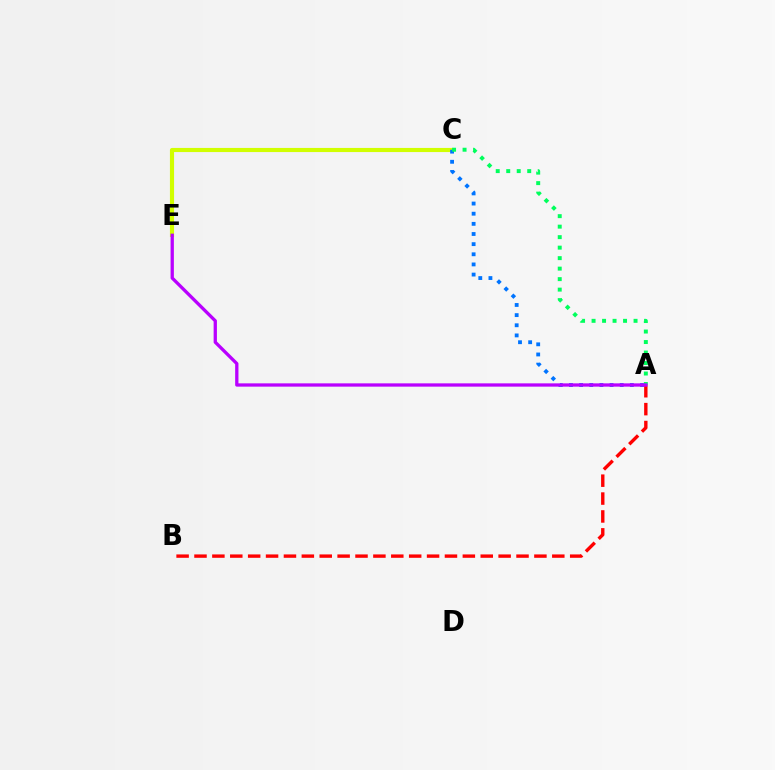{('C', 'E'): [{'color': '#d1ff00', 'line_style': 'solid', 'thickness': 2.97}], ('A', 'C'): [{'color': '#0074ff', 'line_style': 'dotted', 'thickness': 2.76}, {'color': '#00ff5c', 'line_style': 'dotted', 'thickness': 2.85}], ('A', 'B'): [{'color': '#ff0000', 'line_style': 'dashed', 'thickness': 2.43}], ('A', 'E'): [{'color': '#b900ff', 'line_style': 'solid', 'thickness': 2.37}]}